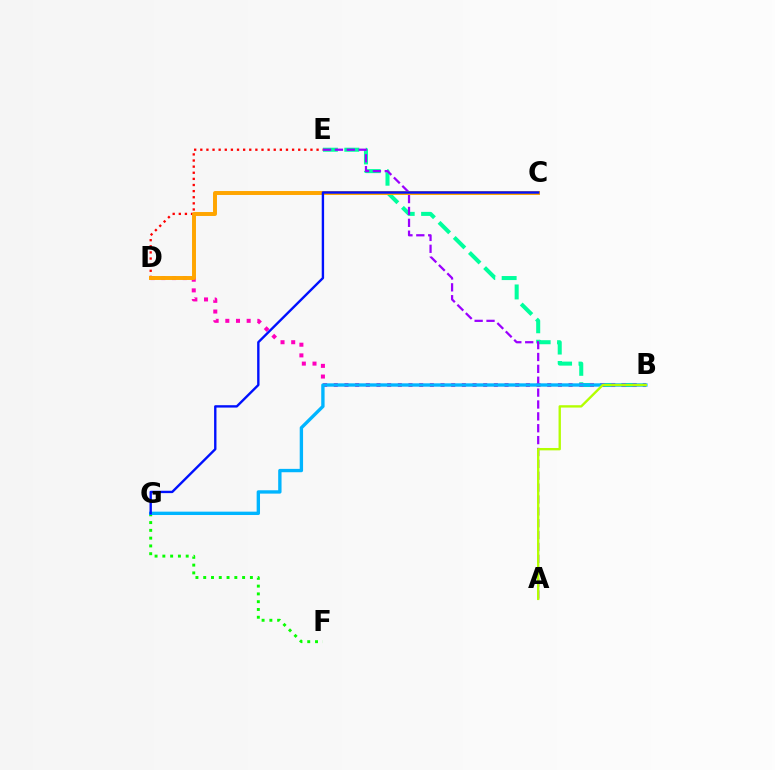{('B', 'E'): [{'color': '#00ff9d', 'line_style': 'dashed', 'thickness': 2.91}], ('D', 'E'): [{'color': '#ff0000', 'line_style': 'dotted', 'thickness': 1.66}], ('F', 'G'): [{'color': '#08ff00', 'line_style': 'dotted', 'thickness': 2.11}], ('B', 'D'): [{'color': '#ff00bd', 'line_style': 'dotted', 'thickness': 2.9}], ('A', 'E'): [{'color': '#9b00ff', 'line_style': 'dashed', 'thickness': 1.61}], ('C', 'D'): [{'color': '#ffa500', 'line_style': 'solid', 'thickness': 2.84}], ('B', 'G'): [{'color': '#00b5ff', 'line_style': 'solid', 'thickness': 2.41}], ('A', 'B'): [{'color': '#b3ff00', 'line_style': 'solid', 'thickness': 1.7}], ('C', 'G'): [{'color': '#0010ff', 'line_style': 'solid', 'thickness': 1.71}]}